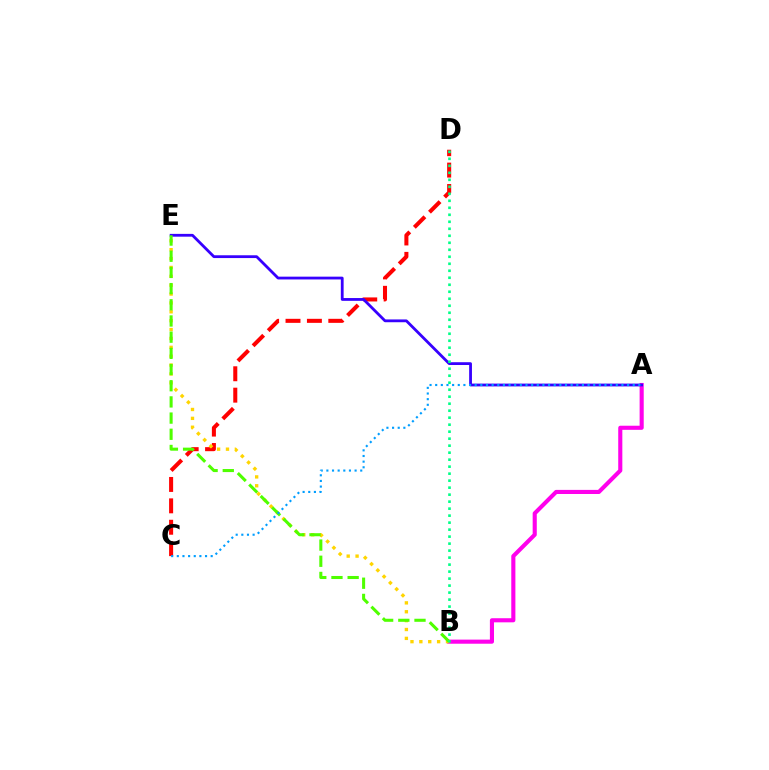{('C', 'D'): [{'color': '#ff0000', 'line_style': 'dashed', 'thickness': 2.91}], ('A', 'B'): [{'color': '#ff00ed', 'line_style': 'solid', 'thickness': 2.96}], ('B', 'E'): [{'color': '#ffd500', 'line_style': 'dotted', 'thickness': 2.41}, {'color': '#4fff00', 'line_style': 'dashed', 'thickness': 2.2}], ('A', 'E'): [{'color': '#3700ff', 'line_style': 'solid', 'thickness': 2.01}], ('B', 'D'): [{'color': '#00ff86', 'line_style': 'dotted', 'thickness': 1.9}], ('A', 'C'): [{'color': '#009eff', 'line_style': 'dotted', 'thickness': 1.53}]}